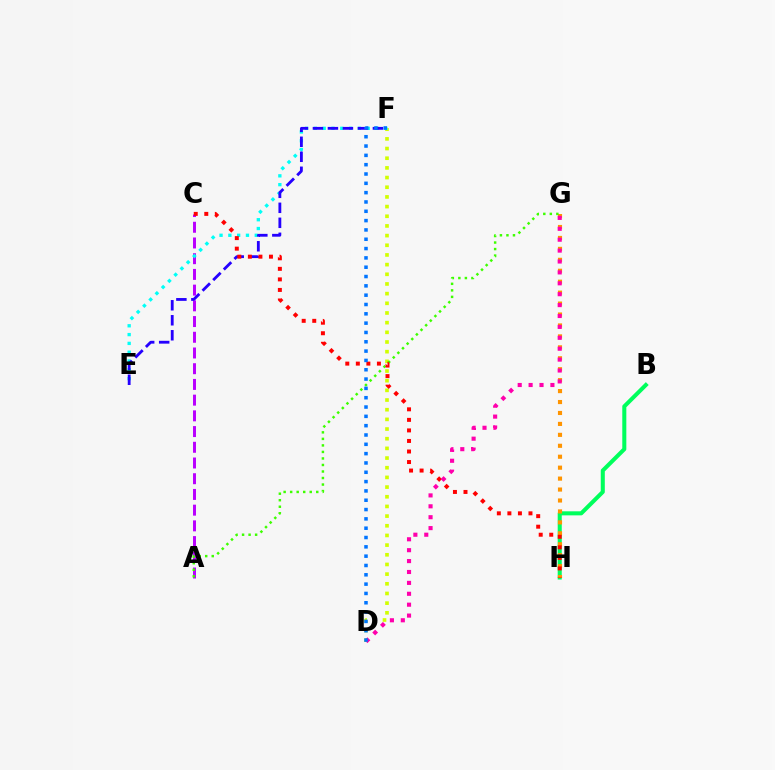{('B', 'H'): [{'color': '#00ff5c', 'line_style': 'solid', 'thickness': 2.91}], ('A', 'C'): [{'color': '#b900ff', 'line_style': 'dashed', 'thickness': 2.14}], ('D', 'F'): [{'color': '#d1ff00', 'line_style': 'dotted', 'thickness': 2.63}, {'color': '#0074ff', 'line_style': 'dotted', 'thickness': 2.53}], ('G', 'H'): [{'color': '#ff9400', 'line_style': 'dotted', 'thickness': 2.97}], ('E', 'F'): [{'color': '#00fff6', 'line_style': 'dotted', 'thickness': 2.39}, {'color': '#2500ff', 'line_style': 'dashed', 'thickness': 2.04}], ('A', 'G'): [{'color': '#3dff00', 'line_style': 'dotted', 'thickness': 1.77}], ('C', 'H'): [{'color': '#ff0000', 'line_style': 'dotted', 'thickness': 2.86}], ('D', 'G'): [{'color': '#ff00ac', 'line_style': 'dotted', 'thickness': 2.96}]}